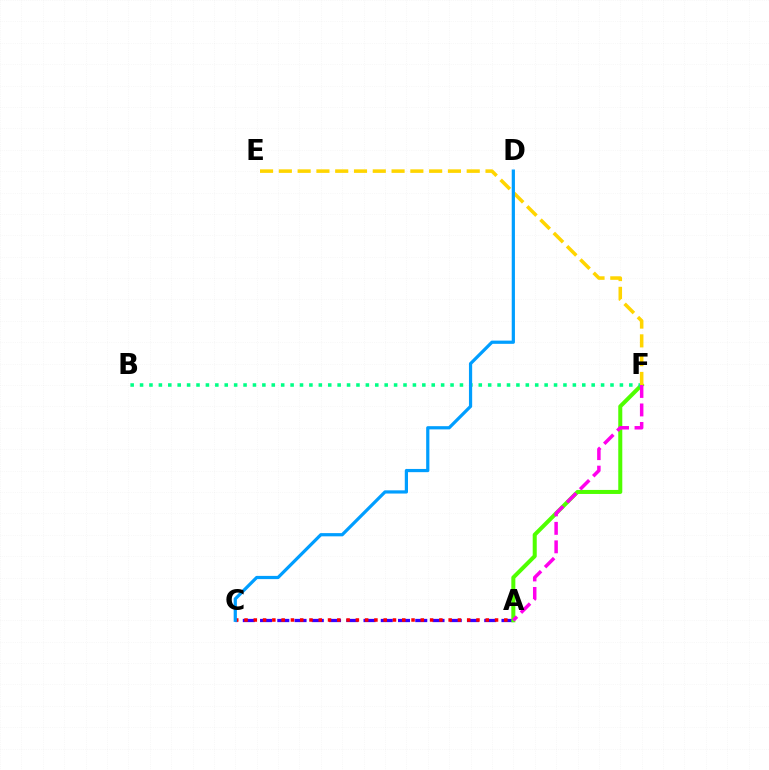{('A', 'C'): [{'color': '#3700ff', 'line_style': 'dashed', 'thickness': 2.34}, {'color': '#ff0000', 'line_style': 'dotted', 'thickness': 2.52}], ('A', 'F'): [{'color': '#4fff00', 'line_style': 'solid', 'thickness': 2.9}, {'color': '#ff00ed', 'line_style': 'dashed', 'thickness': 2.51}], ('B', 'F'): [{'color': '#00ff86', 'line_style': 'dotted', 'thickness': 2.56}], ('E', 'F'): [{'color': '#ffd500', 'line_style': 'dashed', 'thickness': 2.55}], ('C', 'D'): [{'color': '#009eff', 'line_style': 'solid', 'thickness': 2.32}]}